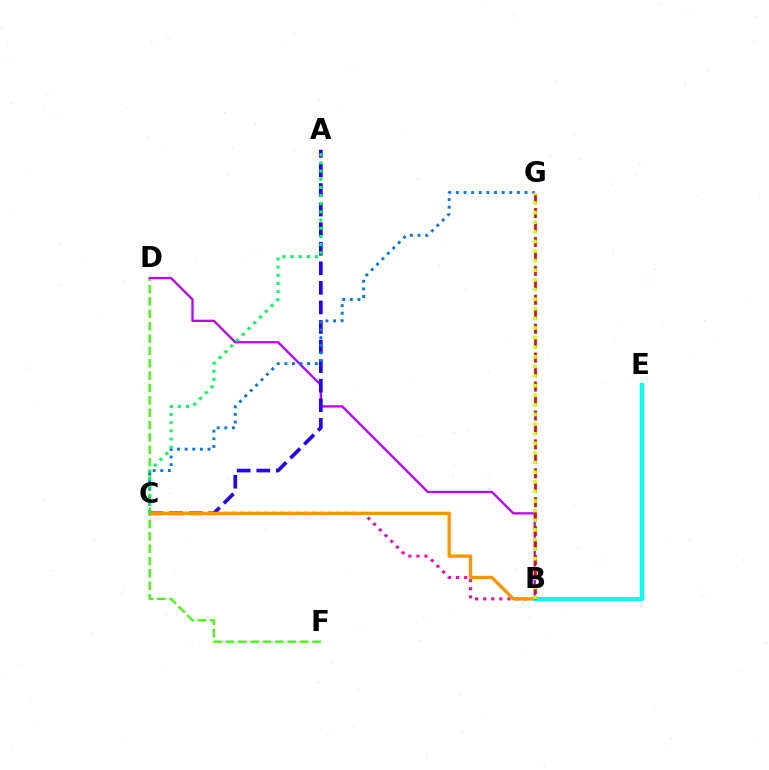{('D', 'F'): [{'color': '#3dff00', 'line_style': 'dashed', 'thickness': 1.68}], ('B', 'D'): [{'color': '#b900ff', 'line_style': 'solid', 'thickness': 1.64}], ('B', 'C'): [{'color': '#ff00ac', 'line_style': 'dotted', 'thickness': 2.2}, {'color': '#ff9400', 'line_style': 'solid', 'thickness': 2.37}], ('A', 'C'): [{'color': '#2500ff', 'line_style': 'dashed', 'thickness': 2.66}, {'color': '#00ff5c', 'line_style': 'dotted', 'thickness': 2.22}], ('C', 'G'): [{'color': '#0074ff', 'line_style': 'dotted', 'thickness': 2.07}], ('B', 'E'): [{'color': '#00fff6', 'line_style': 'solid', 'thickness': 2.96}], ('B', 'G'): [{'color': '#ff0000', 'line_style': 'dashed', 'thickness': 1.96}, {'color': '#d1ff00', 'line_style': 'dotted', 'thickness': 2.61}]}